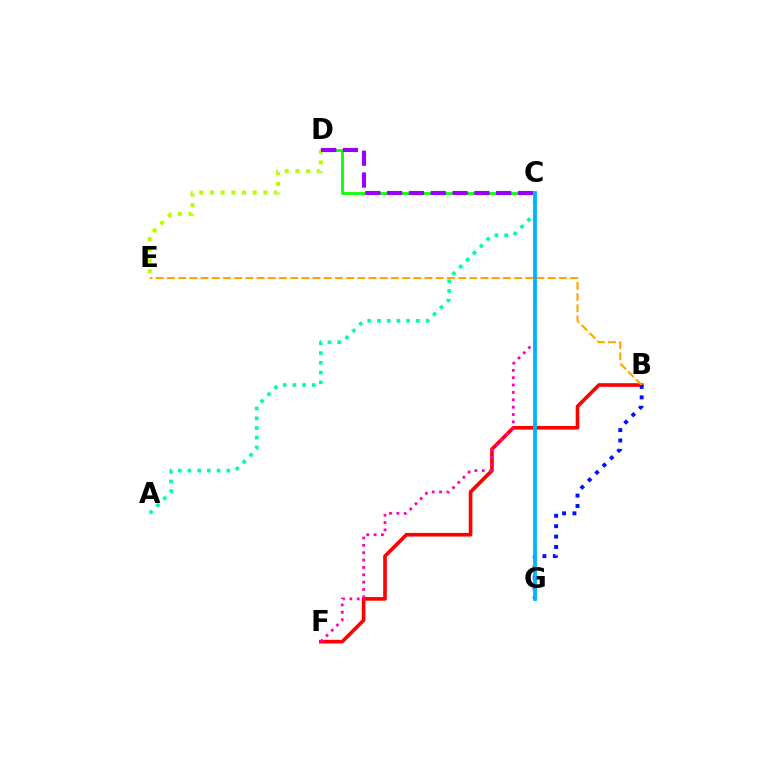{('C', 'D'): [{'color': '#08ff00', 'line_style': 'solid', 'thickness': 1.99}, {'color': '#9b00ff', 'line_style': 'dashed', 'thickness': 2.96}], ('D', 'E'): [{'color': '#b3ff00', 'line_style': 'dotted', 'thickness': 2.91}], ('A', 'C'): [{'color': '#00ff9d', 'line_style': 'dotted', 'thickness': 2.64}], ('B', 'F'): [{'color': '#ff0000', 'line_style': 'solid', 'thickness': 2.62}], ('C', 'F'): [{'color': '#ff00bd', 'line_style': 'dotted', 'thickness': 2.0}], ('B', 'E'): [{'color': '#ffa500', 'line_style': 'dashed', 'thickness': 1.52}], ('B', 'G'): [{'color': '#0010ff', 'line_style': 'dotted', 'thickness': 2.83}], ('C', 'G'): [{'color': '#00b5ff', 'line_style': 'solid', 'thickness': 2.75}]}